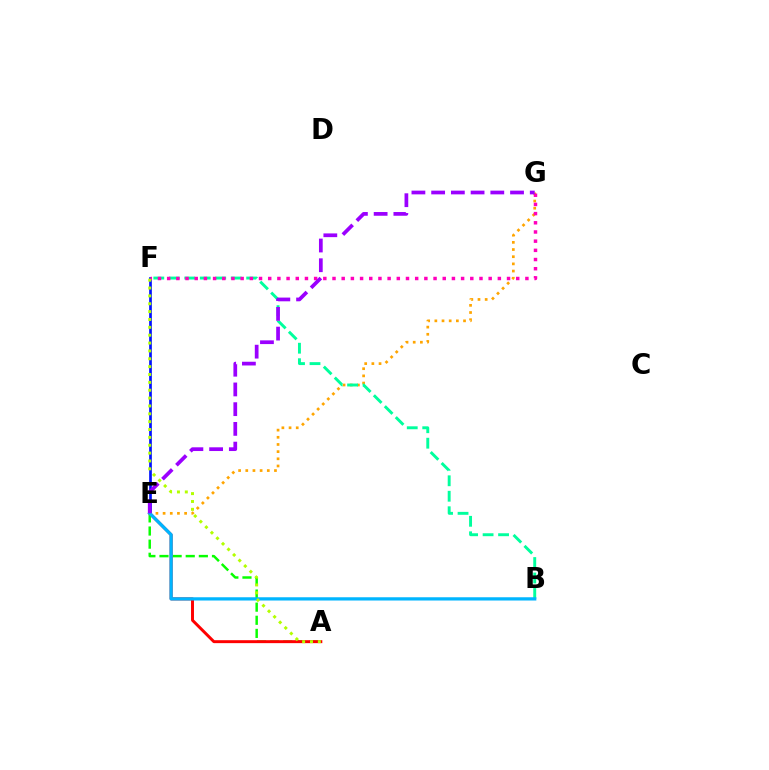{('A', 'E'): [{'color': '#08ff00', 'line_style': 'dashed', 'thickness': 1.78}, {'color': '#ff0000', 'line_style': 'solid', 'thickness': 2.12}], ('E', 'F'): [{'color': '#0010ff', 'line_style': 'solid', 'thickness': 1.93}], ('E', 'G'): [{'color': '#ffa500', 'line_style': 'dotted', 'thickness': 1.95}, {'color': '#9b00ff', 'line_style': 'dashed', 'thickness': 2.68}], ('B', 'F'): [{'color': '#00ff9d', 'line_style': 'dashed', 'thickness': 2.1}], ('F', 'G'): [{'color': '#ff00bd', 'line_style': 'dotted', 'thickness': 2.5}], ('B', 'E'): [{'color': '#00b5ff', 'line_style': 'solid', 'thickness': 2.35}], ('A', 'F'): [{'color': '#b3ff00', 'line_style': 'dotted', 'thickness': 2.14}]}